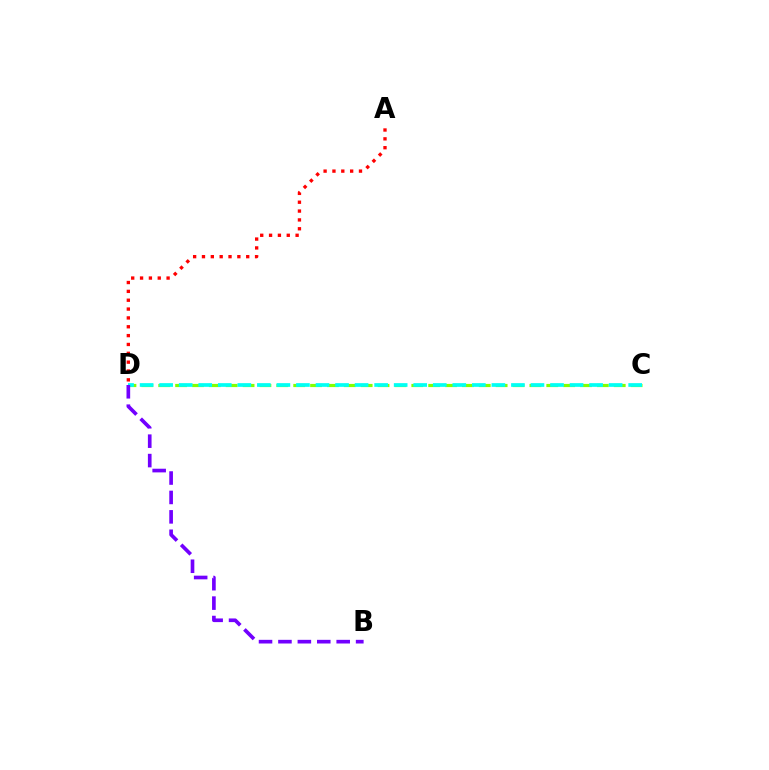{('C', 'D'): [{'color': '#84ff00', 'line_style': 'dashed', 'thickness': 2.29}, {'color': '#00fff6', 'line_style': 'dashed', 'thickness': 2.65}], ('A', 'D'): [{'color': '#ff0000', 'line_style': 'dotted', 'thickness': 2.4}], ('B', 'D'): [{'color': '#7200ff', 'line_style': 'dashed', 'thickness': 2.64}]}